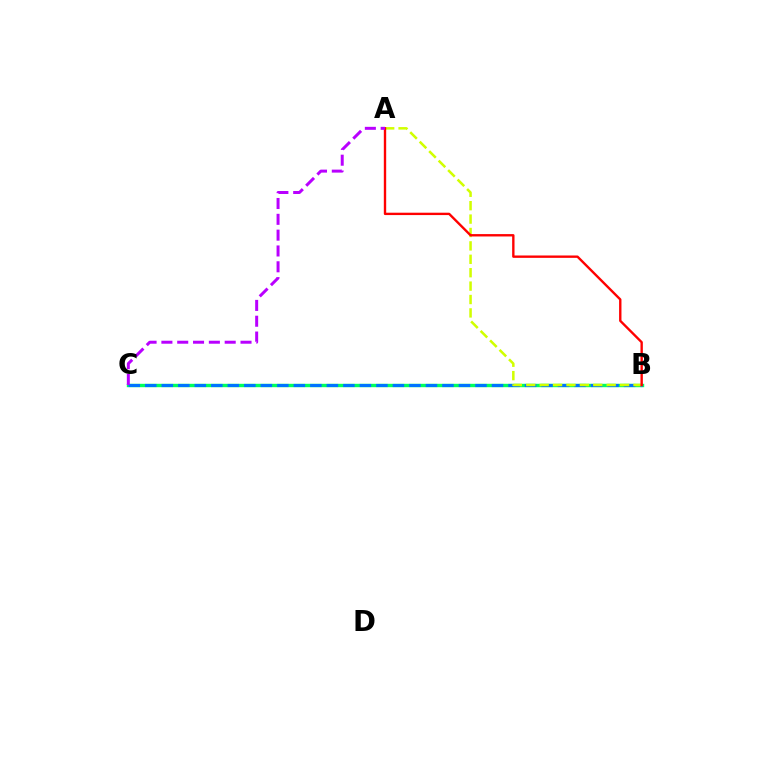{('B', 'C'): [{'color': '#00ff5c', 'line_style': 'solid', 'thickness': 2.45}, {'color': '#0074ff', 'line_style': 'dashed', 'thickness': 2.24}], ('A', 'B'): [{'color': '#d1ff00', 'line_style': 'dashed', 'thickness': 1.82}, {'color': '#ff0000', 'line_style': 'solid', 'thickness': 1.71}], ('A', 'C'): [{'color': '#b900ff', 'line_style': 'dashed', 'thickness': 2.15}]}